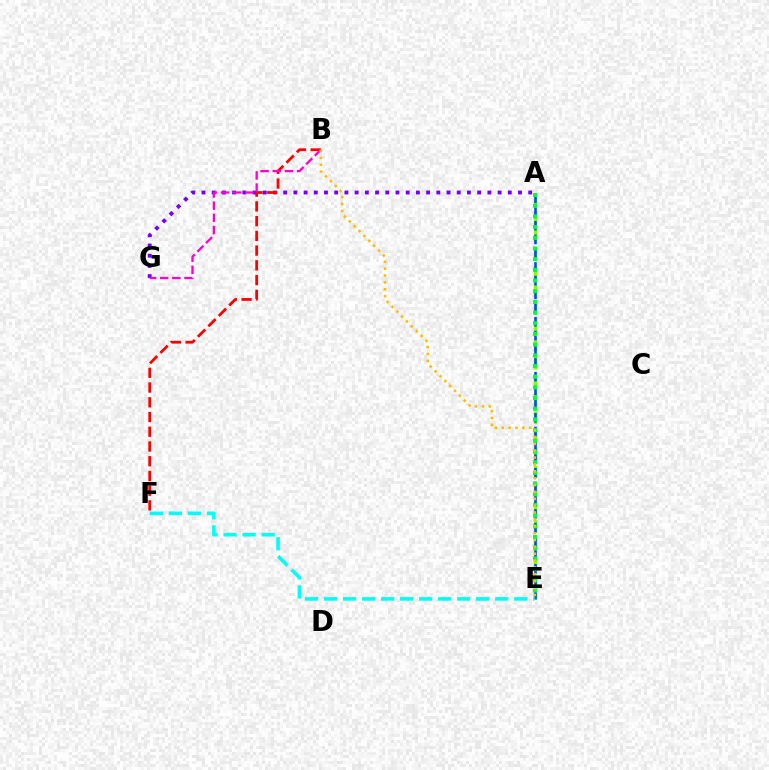{('A', 'E'): [{'color': '#84ff00', 'line_style': 'dashed', 'thickness': 2.47}, {'color': '#004bff', 'line_style': 'dashed', 'thickness': 1.86}, {'color': '#00ff39', 'line_style': 'dotted', 'thickness': 2.9}], ('A', 'G'): [{'color': '#7200ff', 'line_style': 'dotted', 'thickness': 2.77}], ('B', 'F'): [{'color': '#ff0000', 'line_style': 'dashed', 'thickness': 2.0}], ('E', 'F'): [{'color': '#00fff6', 'line_style': 'dashed', 'thickness': 2.58}], ('B', 'G'): [{'color': '#ff00cf', 'line_style': 'dashed', 'thickness': 1.65}], ('B', 'E'): [{'color': '#ffbd00', 'line_style': 'dotted', 'thickness': 1.87}]}